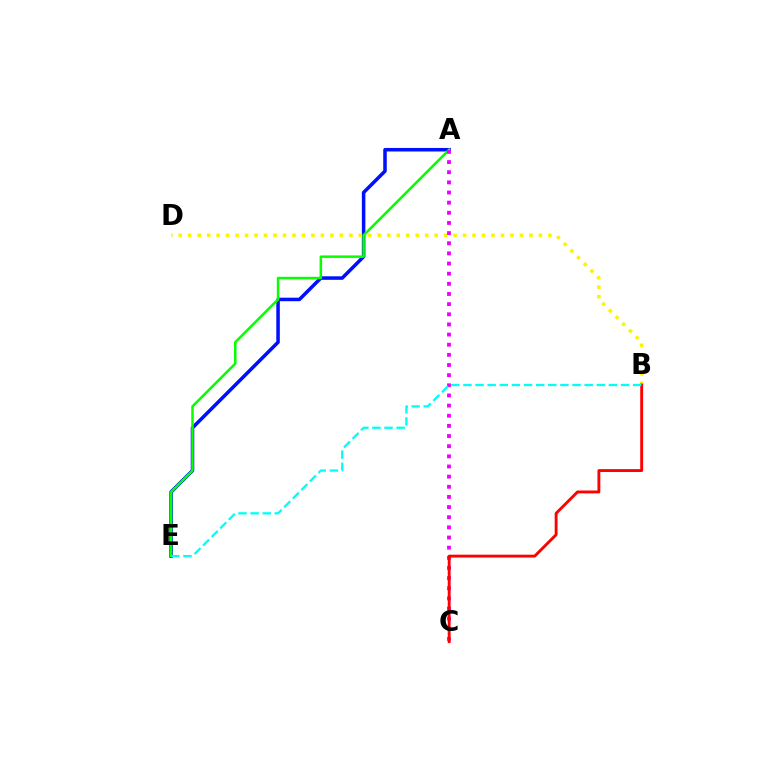{('A', 'E'): [{'color': '#0010ff', 'line_style': 'solid', 'thickness': 2.54}, {'color': '#08ff00', 'line_style': 'solid', 'thickness': 1.82}], ('B', 'D'): [{'color': '#fcf500', 'line_style': 'dotted', 'thickness': 2.58}], ('A', 'C'): [{'color': '#ee00ff', 'line_style': 'dotted', 'thickness': 2.76}], ('B', 'C'): [{'color': '#ff0000', 'line_style': 'solid', 'thickness': 2.07}], ('B', 'E'): [{'color': '#00fff6', 'line_style': 'dashed', 'thickness': 1.65}]}